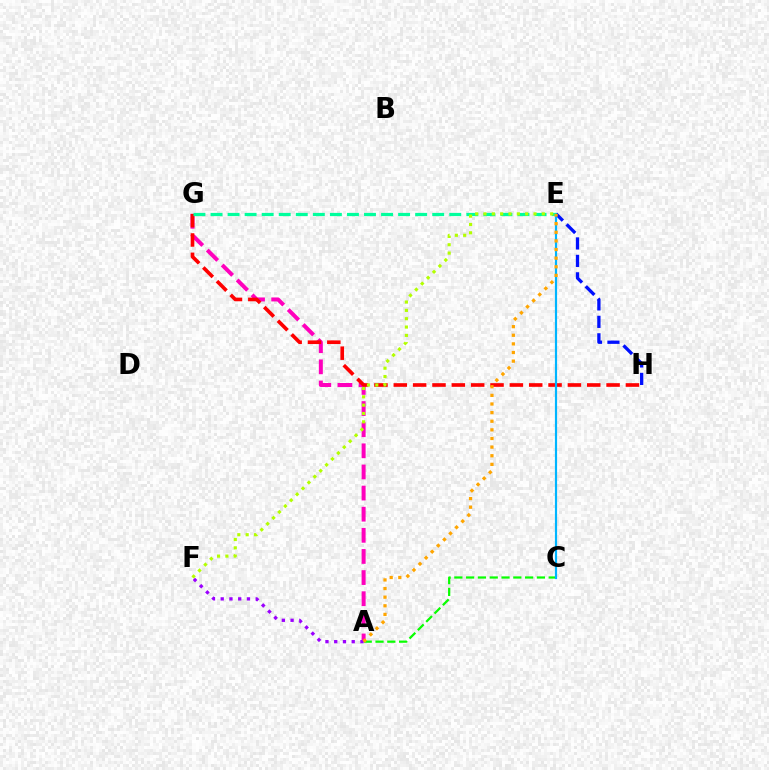{('A', 'C'): [{'color': '#08ff00', 'line_style': 'dashed', 'thickness': 1.6}], ('A', 'G'): [{'color': '#ff00bd', 'line_style': 'dashed', 'thickness': 2.87}], ('G', 'H'): [{'color': '#ff0000', 'line_style': 'dashed', 'thickness': 2.63}], ('C', 'E'): [{'color': '#00b5ff', 'line_style': 'solid', 'thickness': 1.57}], ('E', 'H'): [{'color': '#0010ff', 'line_style': 'dashed', 'thickness': 2.37}], ('E', 'G'): [{'color': '#00ff9d', 'line_style': 'dashed', 'thickness': 2.32}], ('A', 'F'): [{'color': '#9b00ff', 'line_style': 'dotted', 'thickness': 2.38}], ('A', 'E'): [{'color': '#ffa500', 'line_style': 'dotted', 'thickness': 2.34}], ('E', 'F'): [{'color': '#b3ff00', 'line_style': 'dotted', 'thickness': 2.26}]}